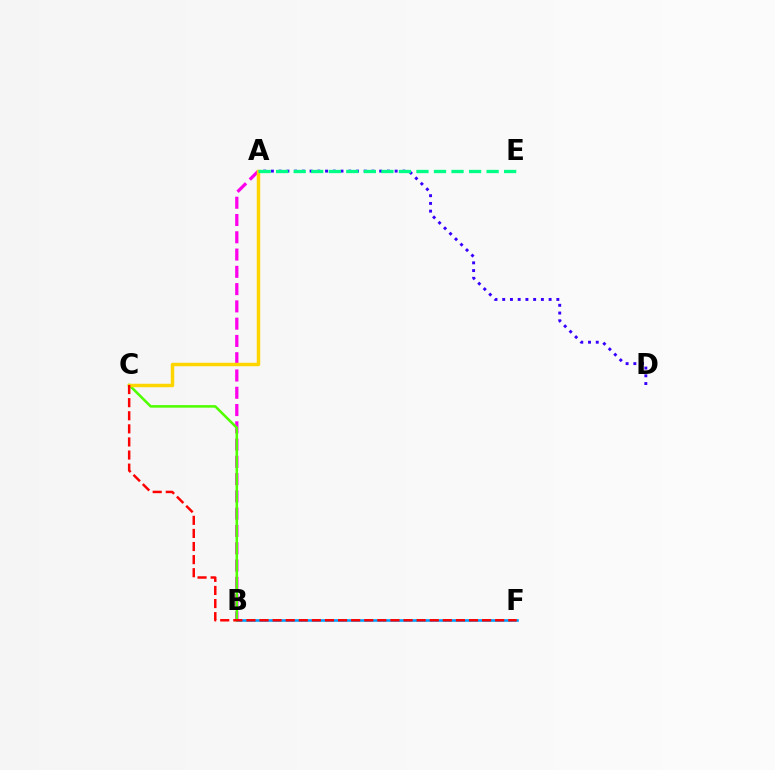{('B', 'F'): [{'color': '#009eff', 'line_style': 'solid', 'thickness': 1.89}], ('A', 'D'): [{'color': '#3700ff', 'line_style': 'dotted', 'thickness': 2.1}], ('A', 'B'): [{'color': '#ff00ed', 'line_style': 'dashed', 'thickness': 2.35}], ('B', 'C'): [{'color': '#4fff00', 'line_style': 'solid', 'thickness': 1.83}], ('A', 'C'): [{'color': '#ffd500', 'line_style': 'solid', 'thickness': 2.5}], ('C', 'F'): [{'color': '#ff0000', 'line_style': 'dashed', 'thickness': 1.78}], ('A', 'E'): [{'color': '#00ff86', 'line_style': 'dashed', 'thickness': 2.38}]}